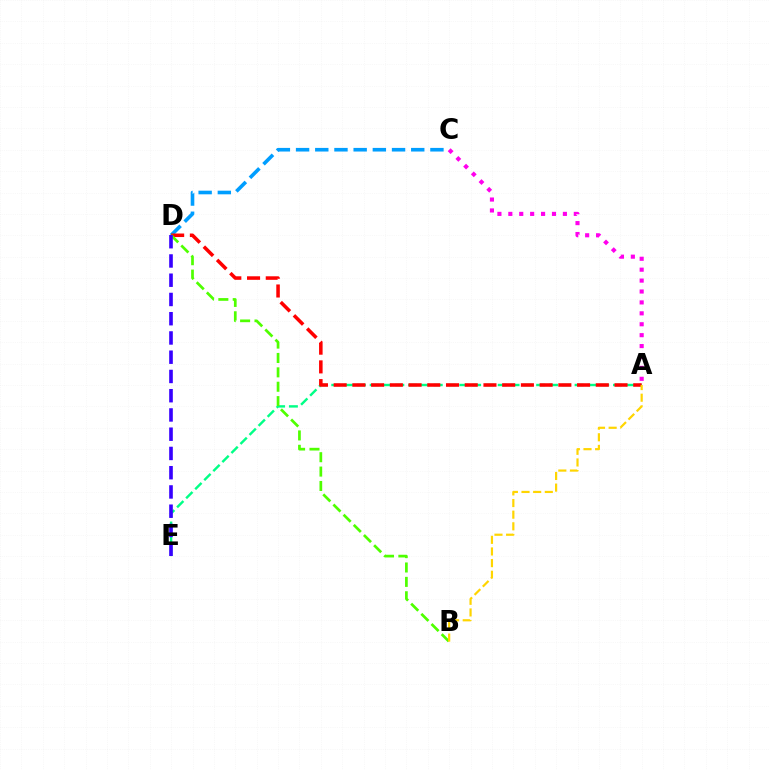{('A', 'C'): [{'color': '#ff00ed', 'line_style': 'dotted', 'thickness': 2.96}], ('A', 'E'): [{'color': '#00ff86', 'line_style': 'dashed', 'thickness': 1.74}], ('C', 'D'): [{'color': '#009eff', 'line_style': 'dashed', 'thickness': 2.61}], ('A', 'D'): [{'color': '#ff0000', 'line_style': 'dashed', 'thickness': 2.54}], ('B', 'D'): [{'color': '#4fff00', 'line_style': 'dashed', 'thickness': 1.95}], ('A', 'B'): [{'color': '#ffd500', 'line_style': 'dashed', 'thickness': 1.58}], ('D', 'E'): [{'color': '#3700ff', 'line_style': 'dashed', 'thickness': 2.61}]}